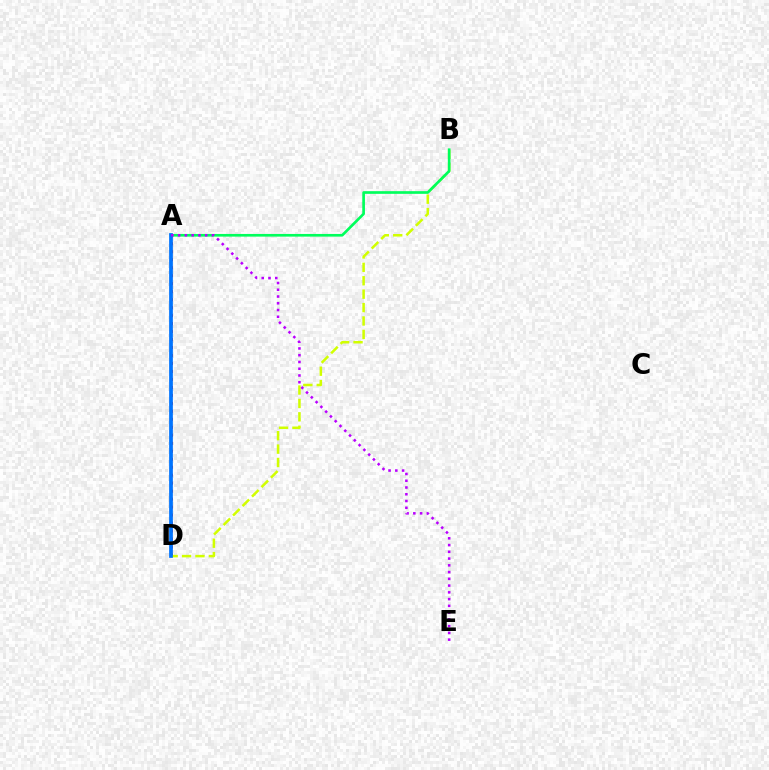{('A', 'D'): [{'color': '#ff0000', 'line_style': 'dotted', 'thickness': 2.17}, {'color': '#0074ff', 'line_style': 'solid', 'thickness': 2.68}], ('B', 'D'): [{'color': '#d1ff00', 'line_style': 'dashed', 'thickness': 1.82}], ('A', 'B'): [{'color': '#00ff5c', 'line_style': 'solid', 'thickness': 1.93}], ('A', 'E'): [{'color': '#b900ff', 'line_style': 'dotted', 'thickness': 1.84}]}